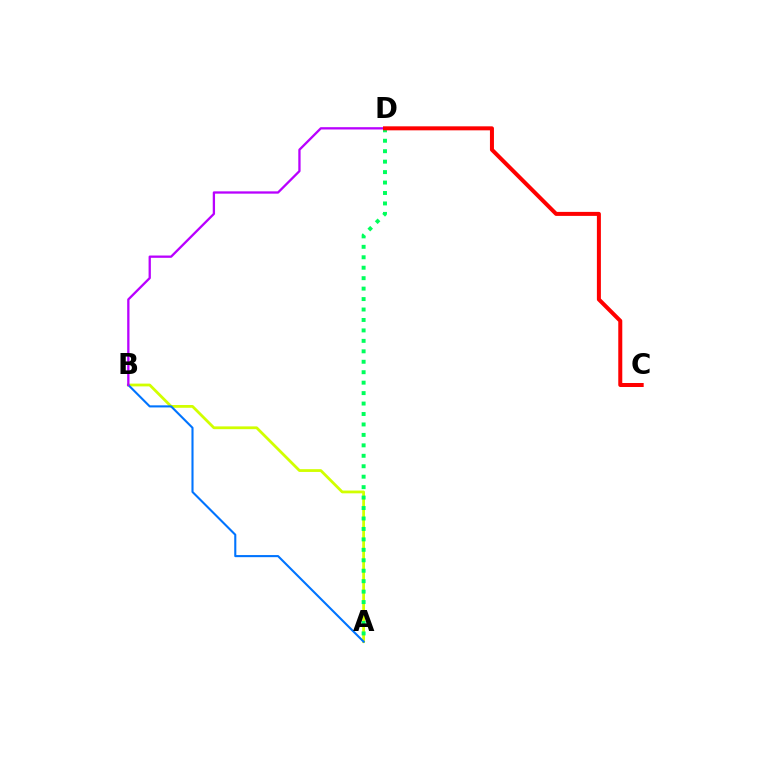{('A', 'B'): [{'color': '#d1ff00', 'line_style': 'solid', 'thickness': 2.0}, {'color': '#0074ff', 'line_style': 'solid', 'thickness': 1.51}], ('A', 'D'): [{'color': '#00ff5c', 'line_style': 'dotted', 'thickness': 2.84}], ('B', 'D'): [{'color': '#b900ff', 'line_style': 'solid', 'thickness': 1.65}], ('C', 'D'): [{'color': '#ff0000', 'line_style': 'solid', 'thickness': 2.89}]}